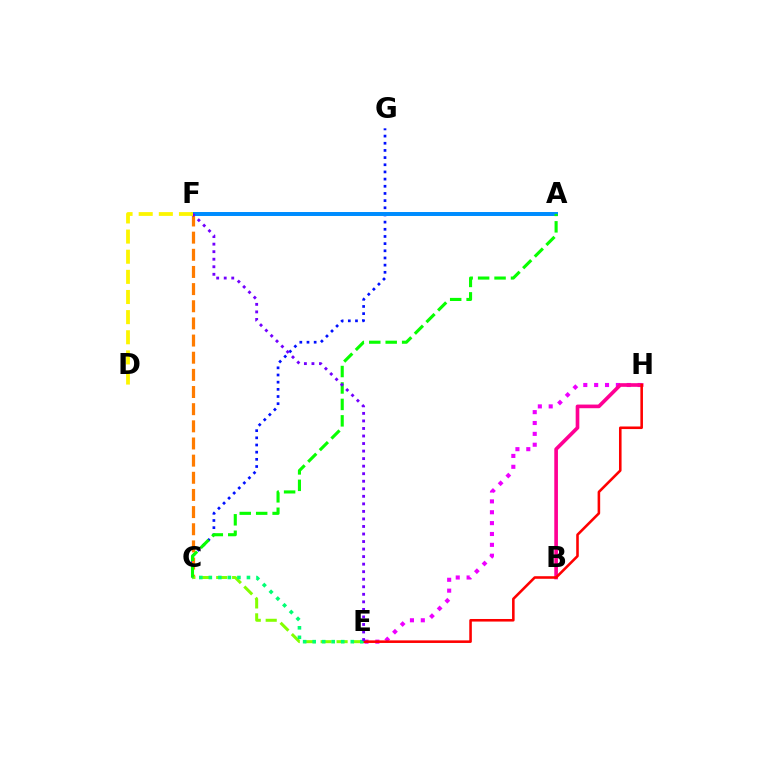{('C', 'G'): [{'color': '#0010ff', 'line_style': 'dotted', 'thickness': 1.95}], ('C', 'F'): [{'color': '#ff7c00', 'line_style': 'dashed', 'thickness': 2.33}], ('E', 'H'): [{'color': '#ee00ff', 'line_style': 'dotted', 'thickness': 2.95}, {'color': '#ff0000', 'line_style': 'solid', 'thickness': 1.86}], ('C', 'E'): [{'color': '#84ff00', 'line_style': 'dashed', 'thickness': 2.17}, {'color': '#00ff74', 'line_style': 'dotted', 'thickness': 2.59}], ('A', 'F'): [{'color': '#00fff6', 'line_style': 'solid', 'thickness': 2.84}, {'color': '#008cff', 'line_style': 'solid', 'thickness': 2.84}], ('B', 'H'): [{'color': '#ff0094', 'line_style': 'solid', 'thickness': 2.63}], ('A', 'C'): [{'color': '#08ff00', 'line_style': 'dashed', 'thickness': 2.23}], ('E', 'F'): [{'color': '#7200ff', 'line_style': 'dotted', 'thickness': 2.05}], ('D', 'F'): [{'color': '#fcf500', 'line_style': 'dashed', 'thickness': 2.74}]}